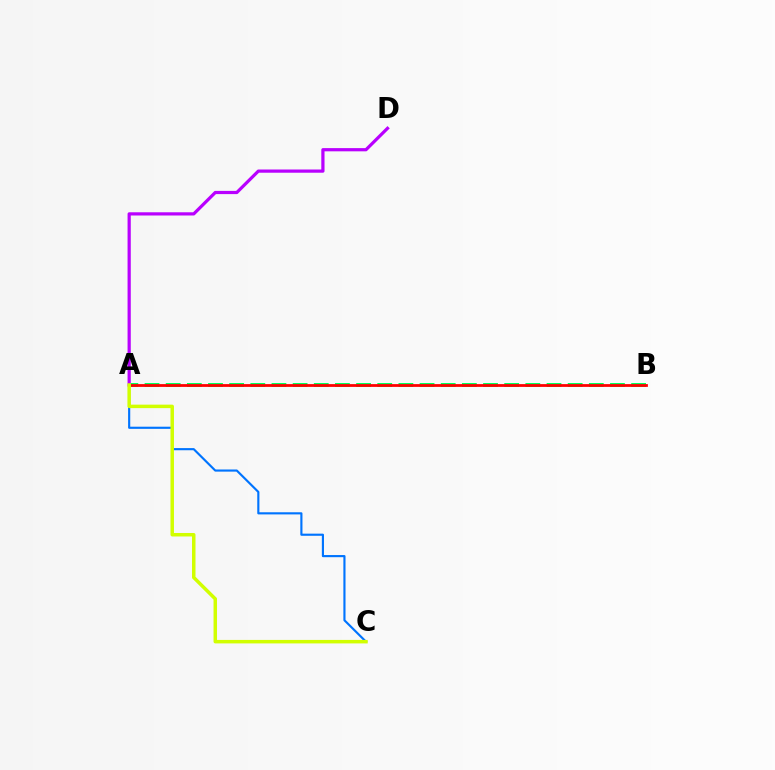{('A', 'C'): [{'color': '#0074ff', 'line_style': 'solid', 'thickness': 1.54}, {'color': '#d1ff00', 'line_style': 'solid', 'thickness': 2.51}], ('A', 'B'): [{'color': '#00ff5c', 'line_style': 'dashed', 'thickness': 2.87}, {'color': '#ff0000', 'line_style': 'solid', 'thickness': 2.0}], ('A', 'D'): [{'color': '#b900ff', 'line_style': 'solid', 'thickness': 2.31}]}